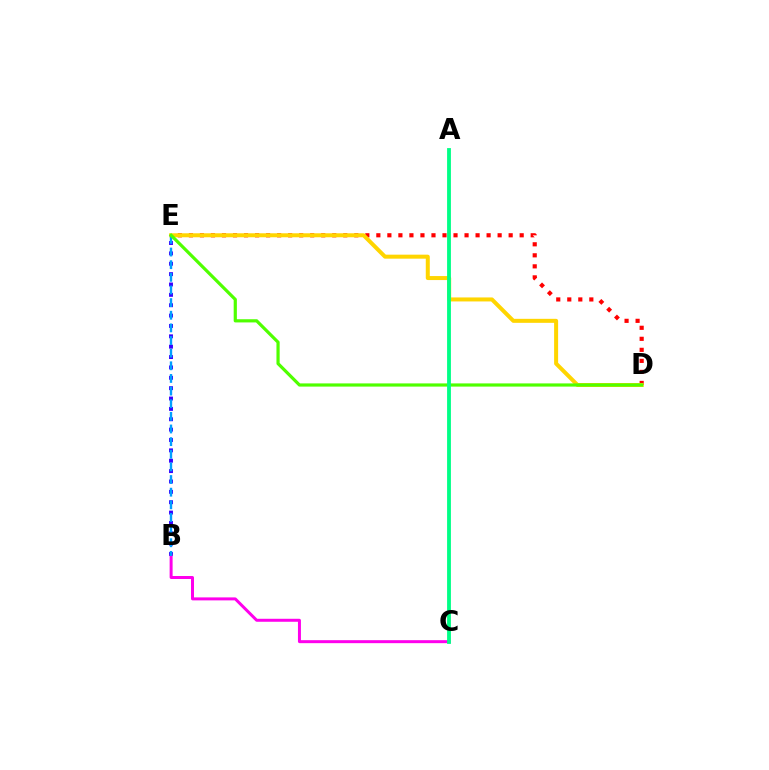{('B', 'E'): [{'color': '#3700ff', 'line_style': 'dotted', 'thickness': 2.82}, {'color': '#009eff', 'line_style': 'dashed', 'thickness': 1.72}], ('D', 'E'): [{'color': '#ff0000', 'line_style': 'dotted', 'thickness': 3.0}, {'color': '#ffd500', 'line_style': 'solid', 'thickness': 2.88}, {'color': '#4fff00', 'line_style': 'solid', 'thickness': 2.3}], ('B', 'C'): [{'color': '#ff00ed', 'line_style': 'solid', 'thickness': 2.15}], ('A', 'C'): [{'color': '#00ff86', 'line_style': 'solid', 'thickness': 2.76}]}